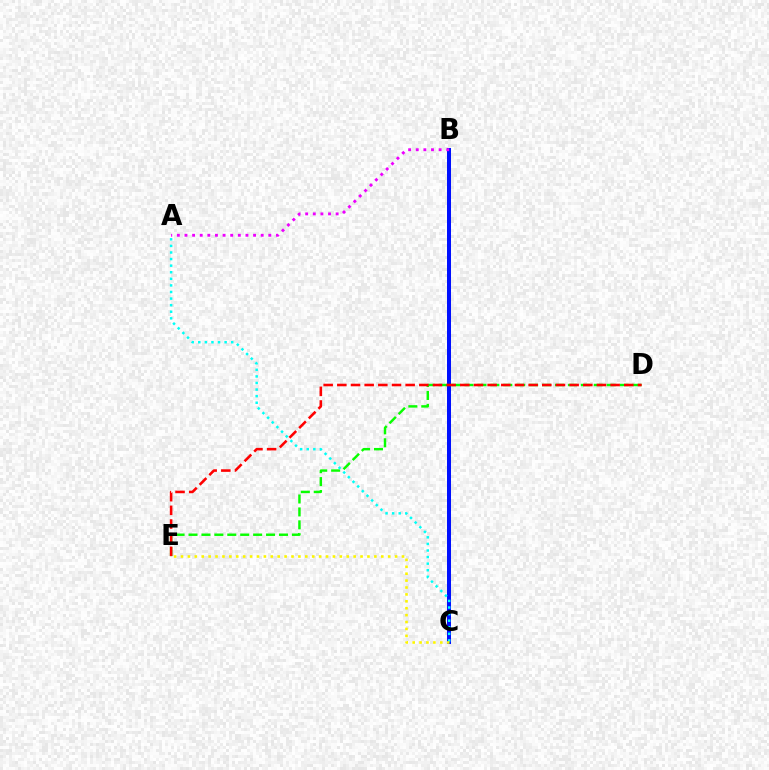{('B', 'C'): [{'color': '#0010ff', 'line_style': 'solid', 'thickness': 2.89}], ('A', 'B'): [{'color': '#ee00ff', 'line_style': 'dotted', 'thickness': 2.07}], ('D', 'E'): [{'color': '#08ff00', 'line_style': 'dashed', 'thickness': 1.76}, {'color': '#ff0000', 'line_style': 'dashed', 'thickness': 1.86}], ('A', 'C'): [{'color': '#00fff6', 'line_style': 'dotted', 'thickness': 1.79}], ('C', 'E'): [{'color': '#fcf500', 'line_style': 'dotted', 'thickness': 1.88}]}